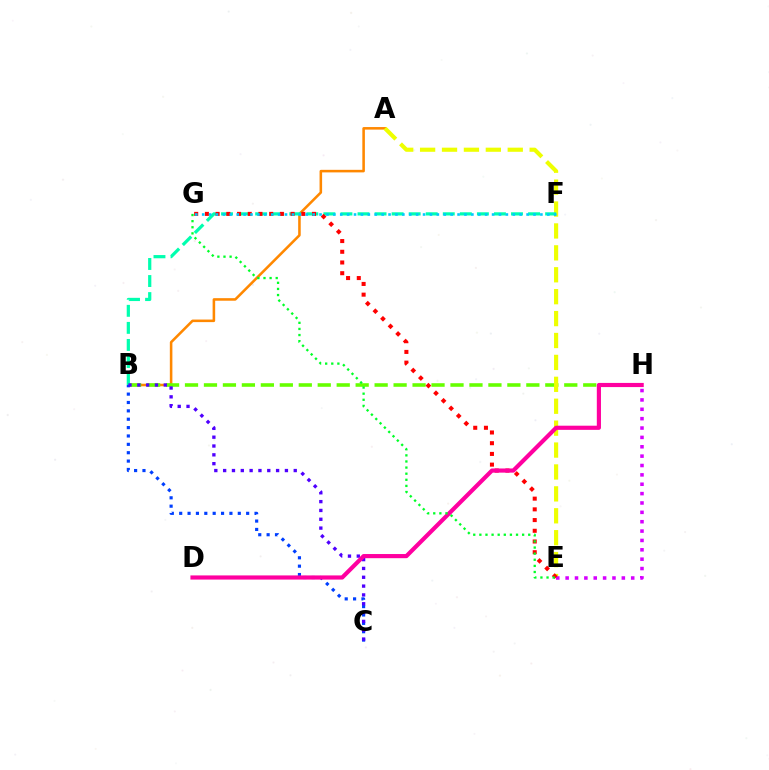{('A', 'B'): [{'color': '#ff8800', 'line_style': 'solid', 'thickness': 1.84}], ('B', 'H'): [{'color': '#66ff00', 'line_style': 'dashed', 'thickness': 2.58}], ('A', 'E'): [{'color': '#eeff00', 'line_style': 'dashed', 'thickness': 2.98}], ('B', 'C'): [{'color': '#003fff', 'line_style': 'dotted', 'thickness': 2.27}, {'color': '#4f00ff', 'line_style': 'dotted', 'thickness': 2.4}], ('B', 'F'): [{'color': '#00ffaf', 'line_style': 'dashed', 'thickness': 2.32}], ('E', 'H'): [{'color': '#d600ff', 'line_style': 'dotted', 'thickness': 2.55}], ('E', 'G'): [{'color': '#ff0000', 'line_style': 'dotted', 'thickness': 2.91}, {'color': '#00ff27', 'line_style': 'dotted', 'thickness': 1.66}], ('D', 'H'): [{'color': '#ff00a0', 'line_style': 'solid', 'thickness': 2.99}], ('F', 'G'): [{'color': '#00c7ff', 'line_style': 'dotted', 'thickness': 1.88}]}